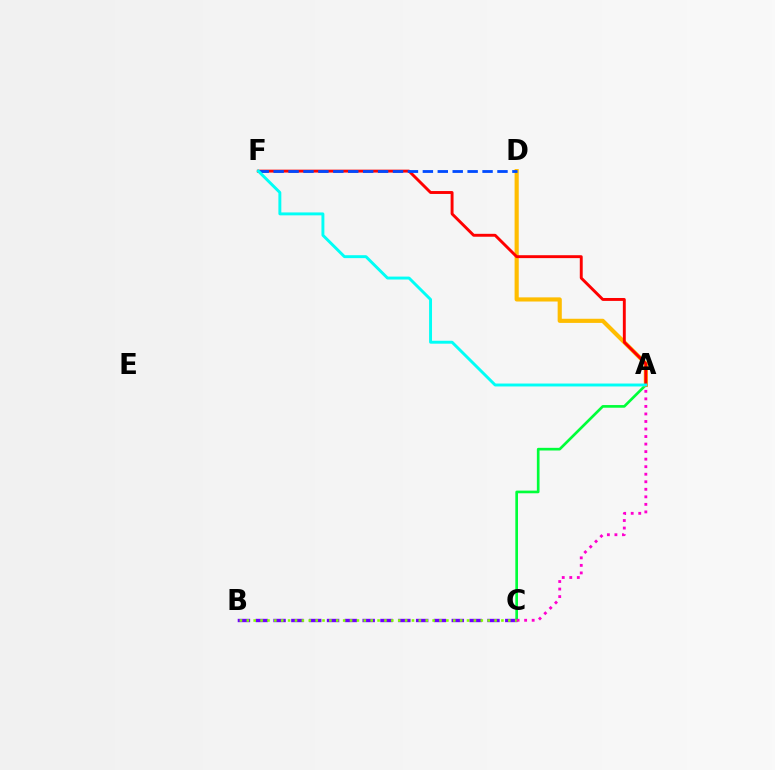{('A', 'C'): [{'color': '#00ff39', 'line_style': 'solid', 'thickness': 1.92}, {'color': '#ff00cf', 'line_style': 'dotted', 'thickness': 2.05}], ('A', 'D'): [{'color': '#ffbd00', 'line_style': 'solid', 'thickness': 2.98}], ('B', 'C'): [{'color': '#7200ff', 'line_style': 'dashed', 'thickness': 2.42}, {'color': '#84ff00', 'line_style': 'dotted', 'thickness': 1.87}], ('A', 'F'): [{'color': '#ff0000', 'line_style': 'solid', 'thickness': 2.09}, {'color': '#00fff6', 'line_style': 'solid', 'thickness': 2.1}], ('D', 'F'): [{'color': '#004bff', 'line_style': 'dashed', 'thickness': 2.03}]}